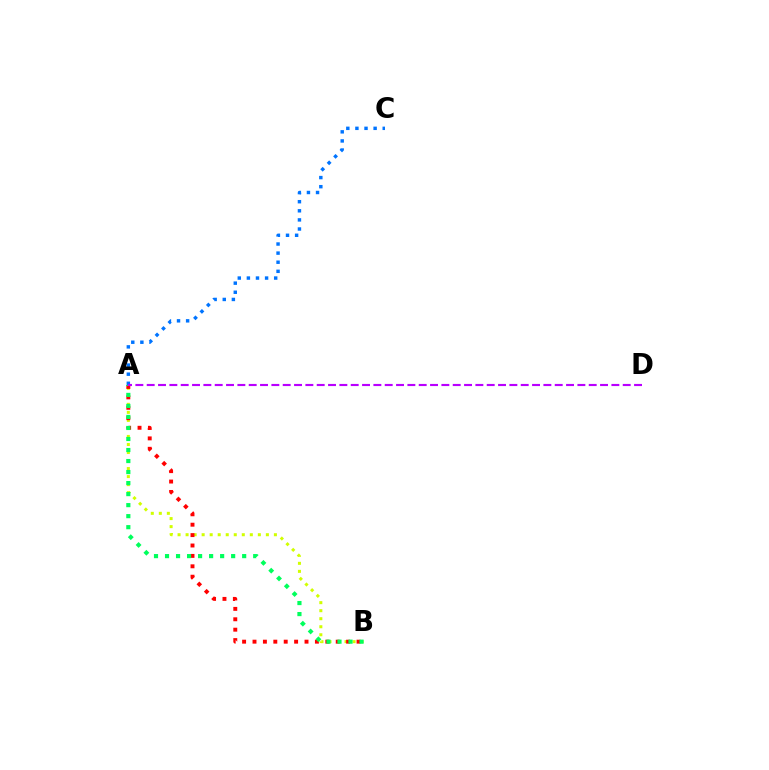{('A', 'B'): [{'color': '#d1ff00', 'line_style': 'dotted', 'thickness': 2.18}, {'color': '#ff0000', 'line_style': 'dotted', 'thickness': 2.83}, {'color': '#00ff5c', 'line_style': 'dotted', 'thickness': 2.99}], ('A', 'C'): [{'color': '#0074ff', 'line_style': 'dotted', 'thickness': 2.47}], ('A', 'D'): [{'color': '#b900ff', 'line_style': 'dashed', 'thickness': 1.54}]}